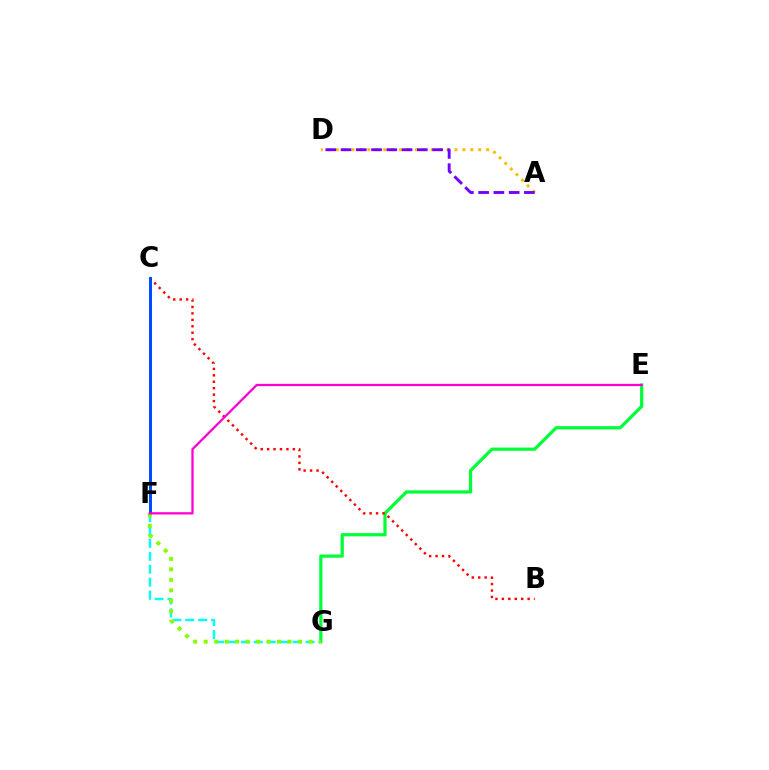{('F', 'G'): [{'color': '#00fff6', 'line_style': 'dashed', 'thickness': 1.76}, {'color': '#84ff00', 'line_style': 'dotted', 'thickness': 2.85}], ('A', 'D'): [{'color': '#ffbd00', 'line_style': 'dotted', 'thickness': 2.15}, {'color': '#7200ff', 'line_style': 'dashed', 'thickness': 2.07}], ('E', 'G'): [{'color': '#00ff39', 'line_style': 'solid', 'thickness': 2.32}], ('B', 'C'): [{'color': '#ff0000', 'line_style': 'dotted', 'thickness': 1.75}], ('C', 'F'): [{'color': '#004bff', 'line_style': 'solid', 'thickness': 2.14}], ('E', 'F'): [{'color': '#ff00cf', 'line_style': 'solid', 'thickness': 1.64}]}